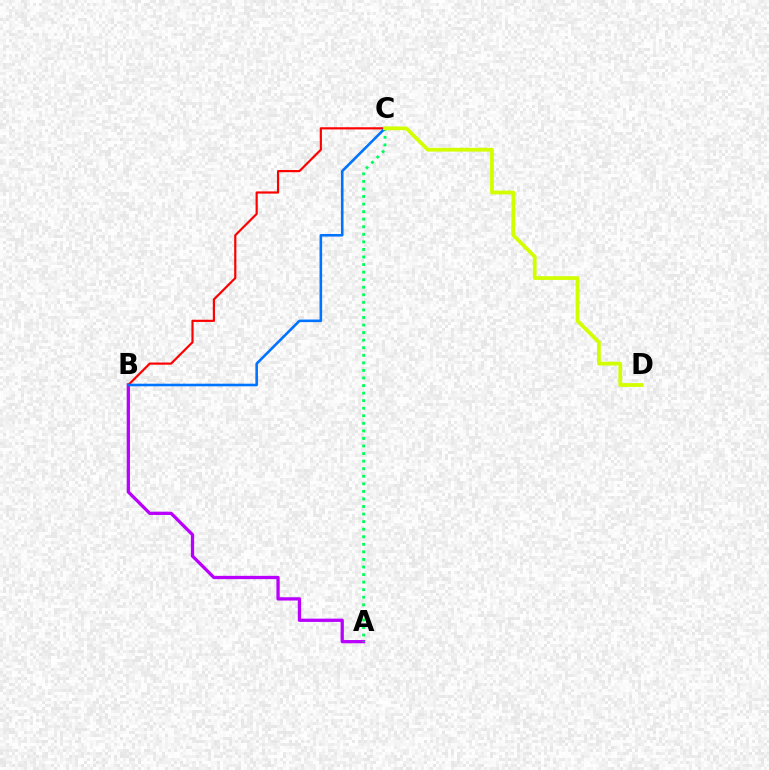{('A', 'B'): [{'color': '#b900ff', 'line_style': 'solid', 'thickness': 2.36}], ('A', 'C'): [{'color': '#00ff5c', 'line_style': 'dotted', 'thickness': 2.05}], ('B', 'C'): [{'color': '#ff0000', 'line_style': 'solid', 'thickness': 1.57}, {'color': '#0074ff', 'line_style': 'solid', 'thickness': 1.87}], ('C', 'D'): [{'color': '#d1ff00', 'line_style': 'solid', 'thickness': 2.71}]}